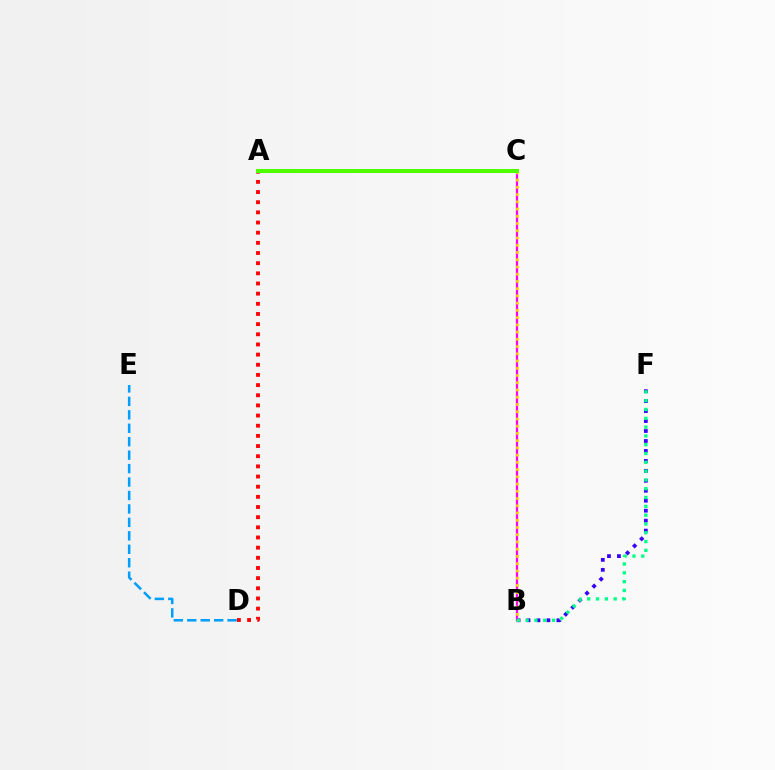{('B', 'F'): [{'color': '#3700ff', 'line_style': 'dotted', 'thickness': 2.71}, {'color': '#00ff86', 'line_style': 'dotted', 'thickness': 2.39}], ('A', 'D'): [{'color': '#ff0000', 'line_style': 'dotted', 'thickness': 2.76}], ('B', 'C'): [{'color': '#ff00ed', 'line_style': 'solid', 'thickness': 1.62}, {'color': '#ffd500', 'line_style': 'dotted', 'thickness': 1.97}], ('D', 'E'): [{'color': '#009eff', 'line_style': 'dashed', 'thickness': 1.83}], ('A', 'C'): [{'color': '#4fff00', 'line_style': 'solid', 'thickness': 2.9}]}